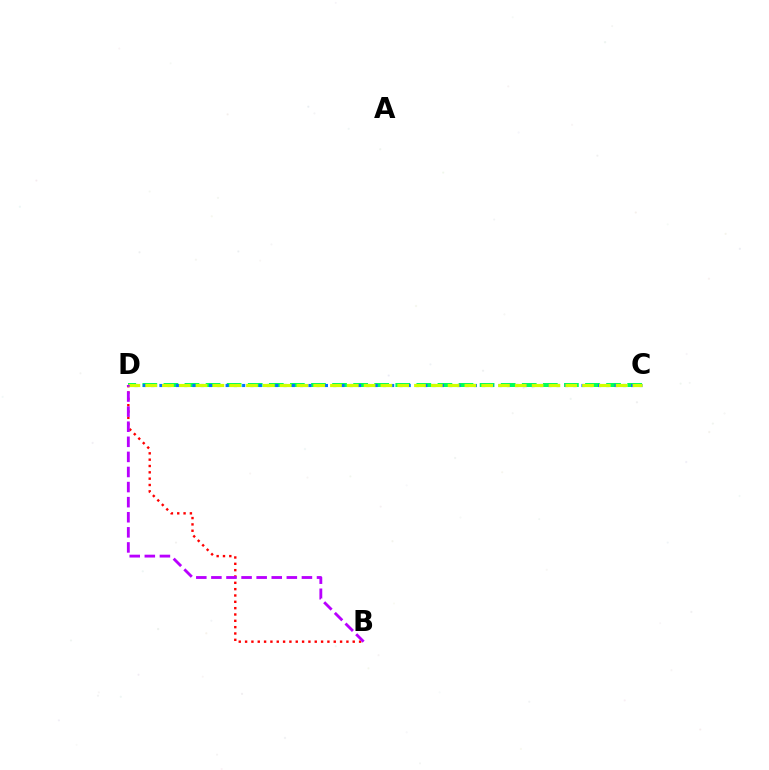{('B', 'D'): [{'color': '#ff0000', 'line_style': 'dotted', 'thickness': 1.72}, {'color': '#b900ff', 'line_style': 'dashed', 'thickness': 2.05}], ('C', 'D'): [{'color': '#00ff5c', 'line_style': 'dashed', 'thickness': 2.86}, {'color': '#0074ff', 'line_style': 'dotted', 'thickness': 2.25}, {'color': '#d1ff00', 'line_style': 'dashed', 'thickness': 2.28}]}